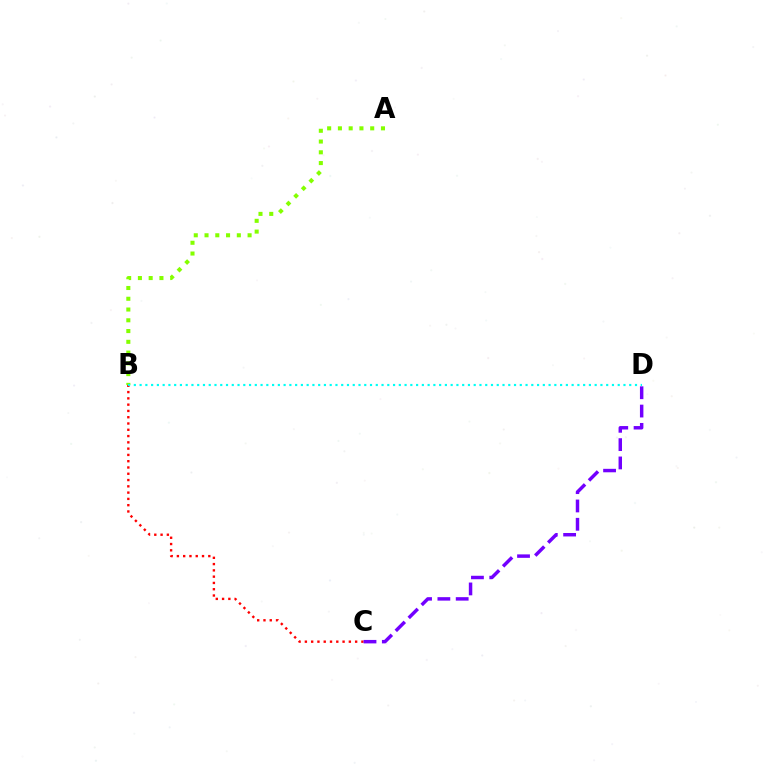{('B', 'C'): [{'color': '#ff0000', 'line_style': 'dotted', 'thickness': 1.71}], ('C', 'D'): [{'color': '#7200ff', 'line_style': 'dashed', 'thickness': 2.49}], ('A', 'B'): [{'color': '#84ff00', 'line_style': 'dotted', 'thickness': 2.92}], ('B', 'D'): [{'color': '#00fff6', 'line_style': 'dotted', 'thickness': 1.57}]}